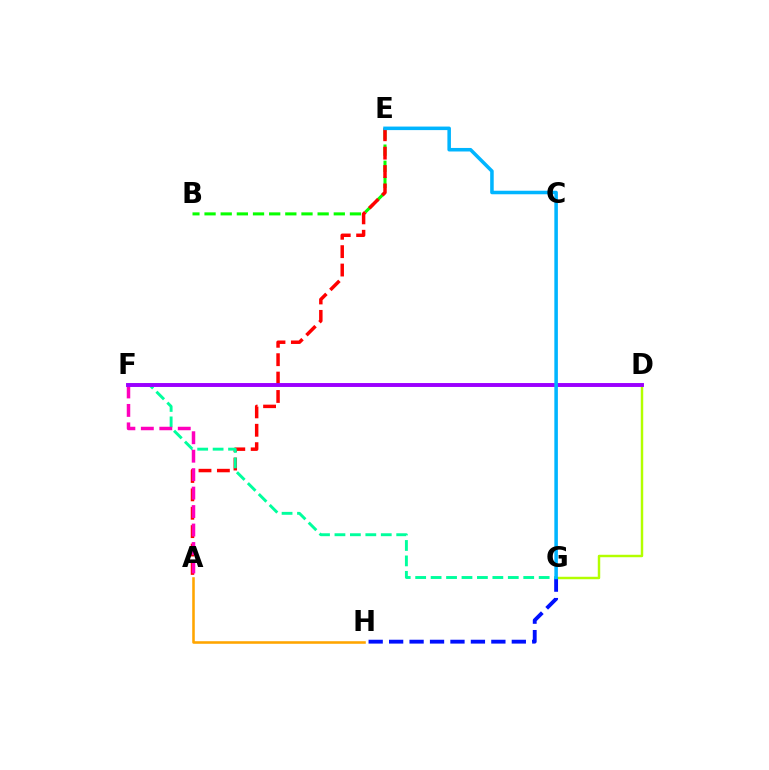{('D', 'G'): [{'color': '#b3ff00', 'line_style': 'solid', 'thickness': 1.76}], ('B', 'E'): [{'color': '#08ff00', 'line_style': 'dashed', 'thickness': 2.19}], ('A', 'E'): [{'color': '#ff0000', 'line_style': 'dashed', 'thickness': 2.5}], ('A', 'H'): [{'color': '#ffa500', 'line_style': 'solid', 'thickness': 1.85}], ('G', 'H'): [{'color': '#0010ff', 'line_style': 'dashed', 'thickness': 2.78}], ('F', 'G'): [{'color': '#00ff9d', 'line_style': 'dashed', 'thickness': 2.1}], ('A', 'F'): [{'color': '#ff00bd', 'line_style': 'dashed', 'thickness': 2.51}], ('D', 'F'): [{'color': '#9b00ff', 'line_style': 'solid', 'thickness': 2.82}], ('E', 'G'): [{'color': '#00b5ff', 'line_style': 'solid', 'thickness': 2.54}]}